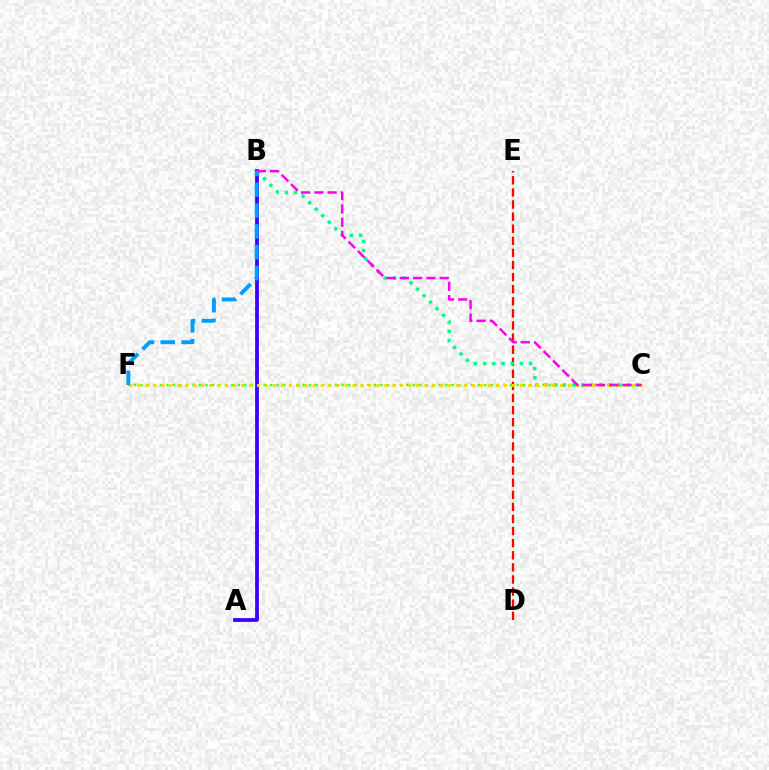{('C', 'F'): [{'color': '#4fff00', 'line_style': 'dotted', 'thickness': 1.76}, {'color': '#ffd500', 'line_style': 'dotted', 'thickness': 2.17}], ('D', 'E'): [{'color': '#ff0000', 'line_style': 'dashed', 'thickness': 1.64}], ('A', 'B'): [{'color': '#3700ff', 'line_style': 'solid', 'thickness': 2.7}], ('B', 'C'): [{'color': '#00ff86', 'line_style': 'dotted', 'thickness': 2.5}, {'color': '#ff00ed', 'line_style': 'dashed', 'thickness': 1.8}], ('B', 'F'): [{'color': '#009eff', 'line_style': 'dashed', 'thickness': 2.83}]}